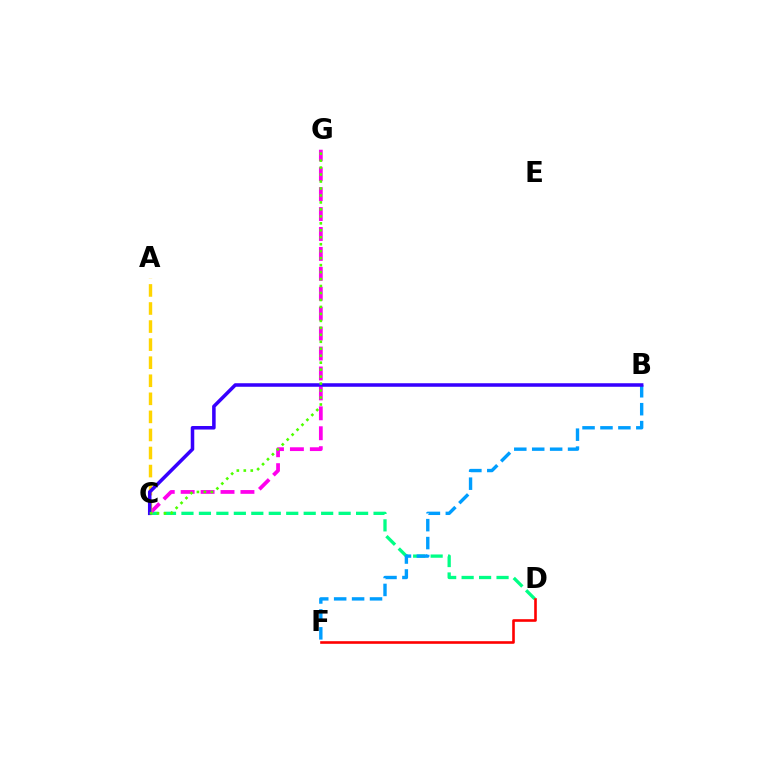{('C', 'D'): [{'color': '#00ff86', 'line_style': 'dashed', 'thickness': 2.37}], ('C', 'G'): [{'color': '#ff00ed', 'line_style': 'dashed', 'thickness': 2.71}, {'color': '#4fff00', 'line_style': 'dotted', 'thickness': 1.89}], ('B', 'F'): [{'color': '#009eff', 'line_style': 'dashed', 'thickness': 2.44}], ('A', 'C'): [{'color': '#ffd500', 'line_style': 'dashed', 'thickness': 2.45}], ('B', 'C'): [{'color': '#3700ff', 'line_style': 'solid', 'thickness': 2.54}], ('D', 'F'): [{'color': '#ff0000', 'line_style': 'solid', 'thickness': 1.89}]}